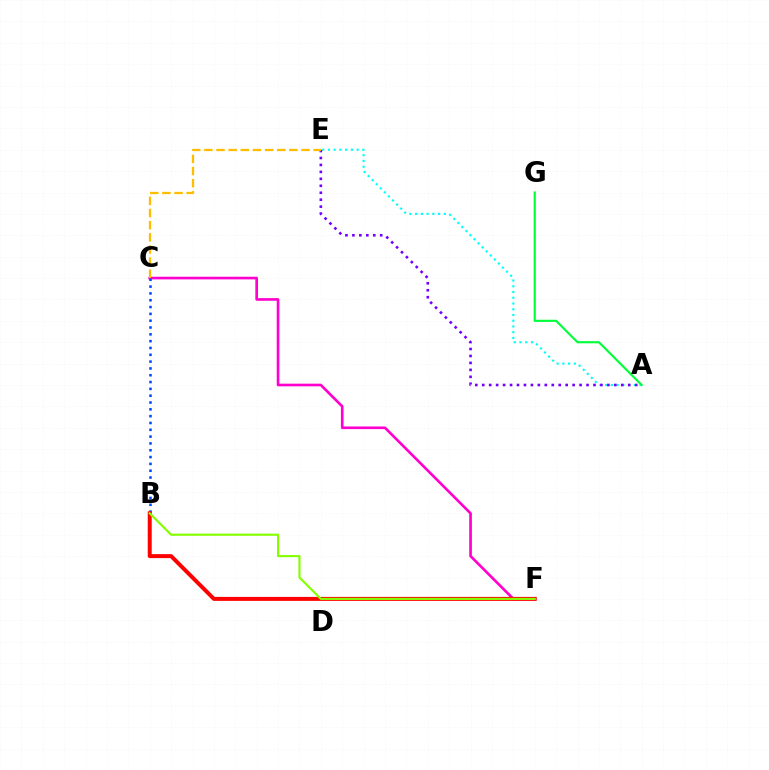{('C', 'F'): [{'color': '#ff00cf', 'line_style': 'solid', 'thickness': 1.91}], ('B', 'C'): [{'color': '#004bff', 'line_style': 'dotted', 'thickness': 1.85}], ('A', 'E'): [{'color': '#00fff6', 'line_style': 'dotted', 'thickness': 1.56}, {'color': '#7200ff', 'line_style': 'dotted', 'thickness': 1.89}], ('C', 'E'): [{'color': '#ffbd00', 'line_style': 'dashed', 'thickness': 1.65}], ('A', 'G'): [{'color': '#00ff39', 'line_style': 'solid', 'thickness': 1.55}], ('B', 'F'): [{'color': '#ff0000', 'line_style': 'solid', 'thickness': 2.86}, {'color': '#84ff00', 'line_style': 'solid', 'thickness': 1.55}]}